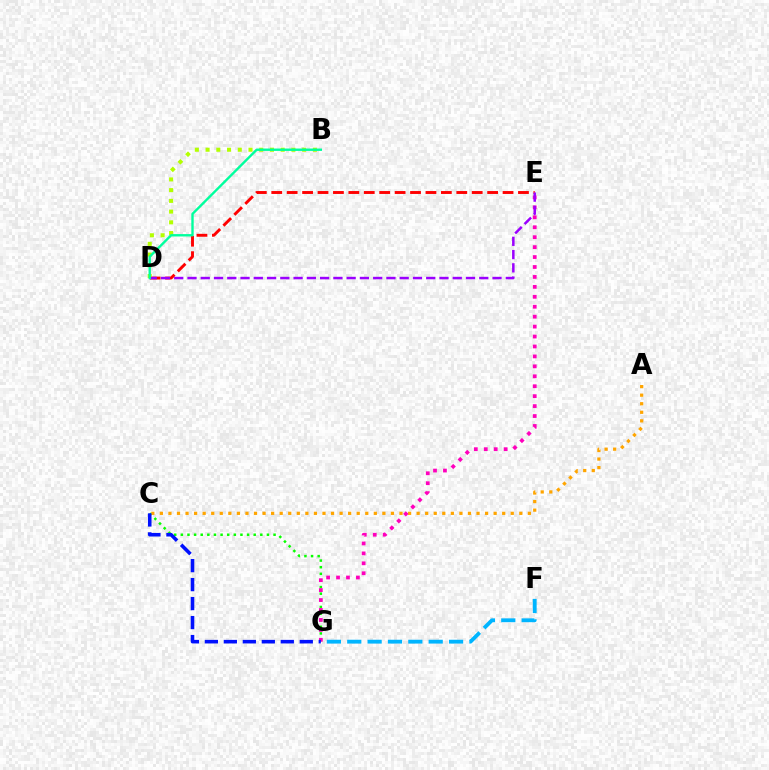{('C', 'G'): [{'color': '#08ff00', 'line_style': 'dotted', 'thickness': 1.8}, {'color': '#0010ff', 'line_style': 'dashed', 'thickness': 2.58}], ('D', 'E'): [{'color': '#ff0000', 'line_style': 'dashed', 'thickness': 2.09}, {'color': '#9b00ff', 'line_style': 'dashed', 'thickness': 1.8}], ('A', 'C'): [{'color': '#ffa500', 'line_style': 'dotted', 'thickness': 2.33}], ('B', 'D'): [{'color': '#b3ff00', 'line_style': 'dotted', 'thickness': 2.91}, {'color': '#00ff9d', 'line_style': 'solid', 'thickness': 1.71}], ('F', 'G'): [{'color': '#00b5ff', 'line_style': 'dashed', 'thickness': 2.77}], ('E', 'G'): [{'color': '#ff00bd', 'line_style': 'dotted', 'thickness': 2.7}]}